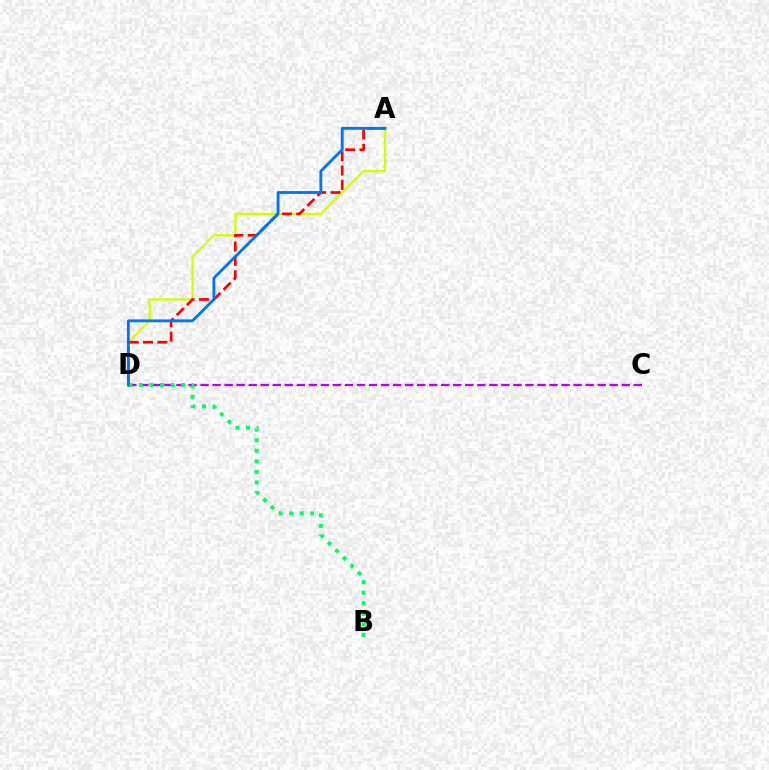{('C', 'D'): [{'color': '#b900ff', 'line_style': 'dashed', 'thickness': 1.63}], ('A', 'D'): [{'color': '#d1ff00', 'line_style': 'solid', 'thickness': 1.63}, {'color': '#ff0000', 'line_style': 'dashed', 'thickness': 1.95}, {'color': '#0074ff', 'line_style': 'solid', 'thickness': 2.05}], ('B', 'D'): [{'color': '#00ff5c', 'line_style': 'dotted', 'thickness': 2.87}]}